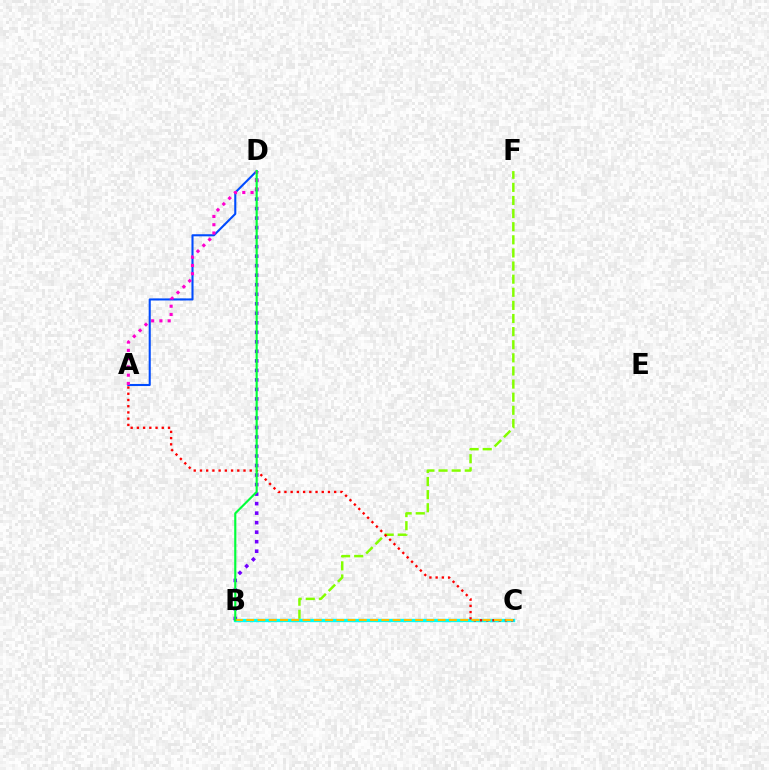{('B', 'F'): [{'color': '#84ff00', 'line_style': 'dashed', 'thickness': 1.78}], ('B', 'C'): [{'color': '#00fff6', 'line_style': 'solid', 'thickness': 2.42}, {'color': '#ffbd00', 'line_style': 'dashed', 'thickness': 1.53}], ('A', 'D'): [{'color': '#004bff', 'line_style': 'solid', 'thickness': 1.5}, {'color': '#ff00cf', 'line_style': 'dotted', 'thickness': 2.25}], ('B', 'D'): [{'color': '#7200ff', 'line_style': 'dotted', 'thickness': 2.59}, {'color': '#00ff39', 'line_style': 'solid', 'thickness': 1.53}], ('A', 'C'): [{'color': '#ff0000', 'line_style': 'dotted', 'thickness': 1.69}]}